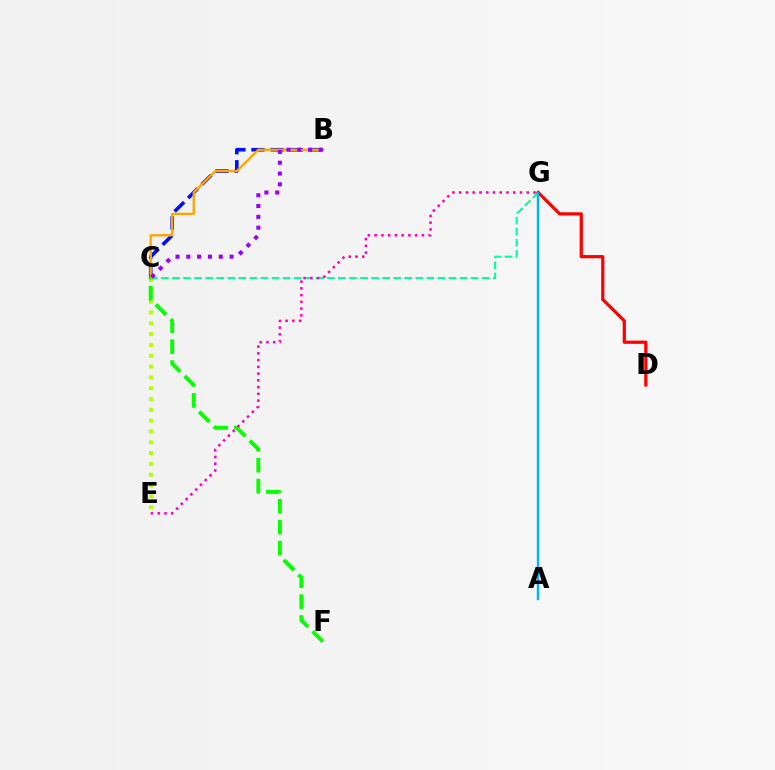{('B', 'C'): [{'color': '#0010ff', 'line_style': 'dashed', 'thickness': 2.6}, {'color': '#ffa500', 'line_style': 'solid', 'thickness': 1.7}, {'color': '#9b00ff', 'line_style': 'dotted', 'thickness': 2.94}], ('C', 'G'): [{'color': '#00ff9d', 'line_style': 'dashed', 'thickness': 1.5}], ('C', 'E'): [{'color': '#b3ff00', 'line_style': 'dotted', 'thickness': 2.94}], ('D', 'G'): [{'color': '#ff0000', 'line_style': 'solid', 'thickness': 2.31}], ('C', 'F'): [{'color': '#08ff00', 'line_style': 'dashed', 'thickness': 2.83}], ('A', 'G'): [{'color': '#00b5ff', 'line_style': 'solid', 'thickness': 1.74}], ('E', 'G'): [{'color': '#ff00bd', 'line_style': 'dotted', 'thickness': 1.83}]}